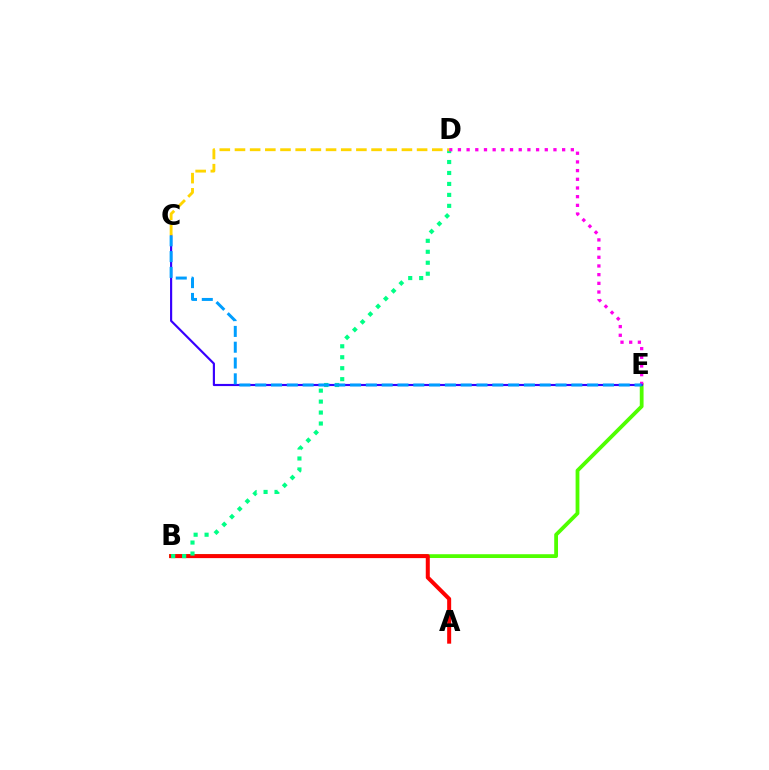{('B', 'E'): [{'color': '#4fff00', 'line_style': 'solid', 'thickness': 2.73}], ('A', 'B'): [{'color': '#ff0000', 'line_style': 'solid', 'thickness': 2.88}], ('B', 'D'): [{'color': '#00ff86', 'line_style': 'dotted', 'thickness': 2.98}], ('D', 'E'): [{'color': '#ff00ed', 'line_style': 'dotted', 'thickness': 2.36}], ('C', 'E'): [{'color': '#3700ff', 'line_style': 'solid', 'thickness': 1.55}, {'color': '#009eff', 'line_style': 'dashed', 'thickness': 2.15}], ('C', 'D'): [{'color': '#ffd500', 'line_style': 'dashed', 'thickness': 2.06}]}